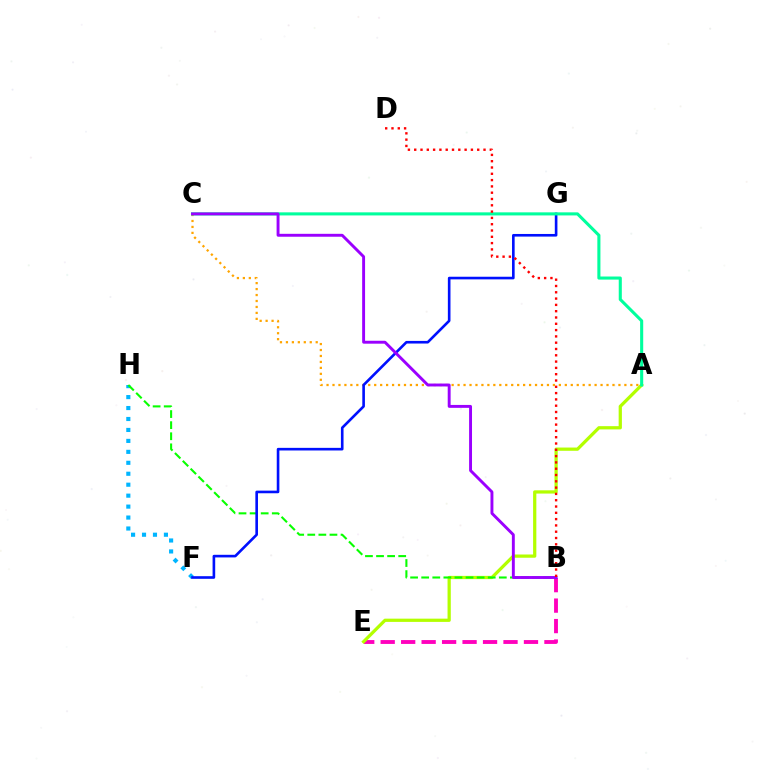{('F', 'H'): [{'color': '#00b5ff', 'line_style': 'dotted', 'thickness': 2.98}], ('A', 'C'): [{'color': '#ffa500', 'line_style': 'dotted', 'thickness': 1.62}, {'color': '#00ff9d', 'line_style': 'solid', 'thickness': 2.22}], ('B', 'E'): [{'color': '#ff00bd', 'line_style': 'dashed', 'thickness': 2.78}], ('A', 'E'): [{'color': '#b3ff00', 'line_style': 'solid', 'thickness': 2.34}], ('B', 'H'): [{'color': '#08ff00', 'line_style': 'dashed', 'thickness': 1.51}], ('F', 'G'): [{'color': '#0010ff', 'line_style': 'solid', 'thickness': 1.89}], ('B', 'C'): [{'color': '#9b00ff', 'line_style': 'solid', 'thickness': 2.1}], ('B', 'D'): [{'color': '#ff0000', 'line_style': 'dotted', 'thickness': 1.71}]}